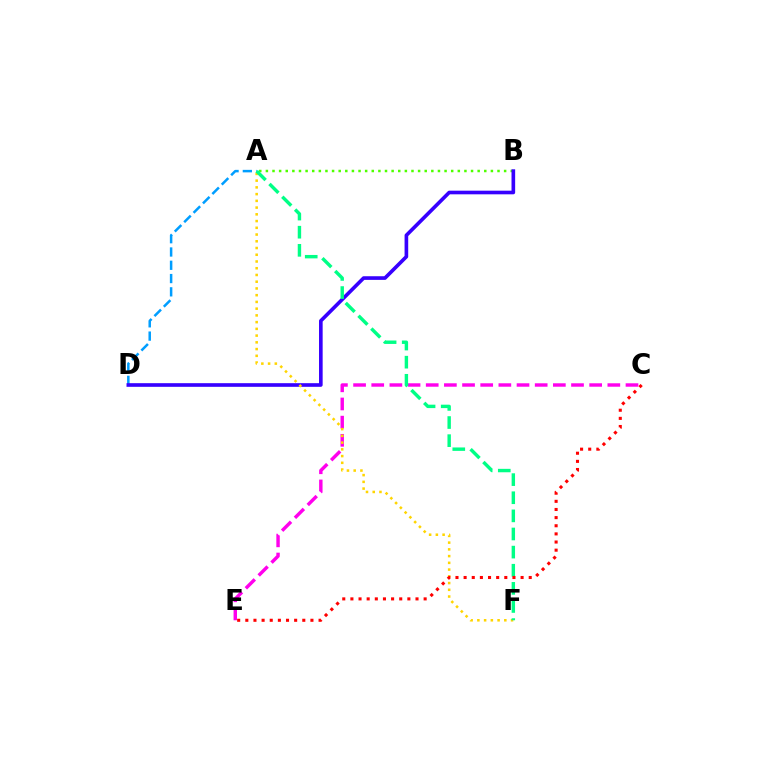{('A', 'B'): [{'color': '#4fff00', 'line_style': 'dotted', 'thickness': 1.8}], ('A', 'D'): [{'color': '#009eff', 'line_style': 'dashed', 'thickness': 1.8}], ('C', 'E'): [{'color': '#ff00ed', 'line_style': 'dashed', 'thickness': 2.47}, {'color': '#ff0000', 'line_style': 'dotted', 'thickness': 2.21}], ('B', 'D'): [{'color': '#3700ff', 'line_style': 'solid', 'thickness': 2.62}], ('A', 'F'): [{'color': '#ffd500', 'line_style': 'dotted', 'thickness': 1.83}, {'color': '#00ff86', 'line_style': 'dashed', 'thickness': 2.46}]}